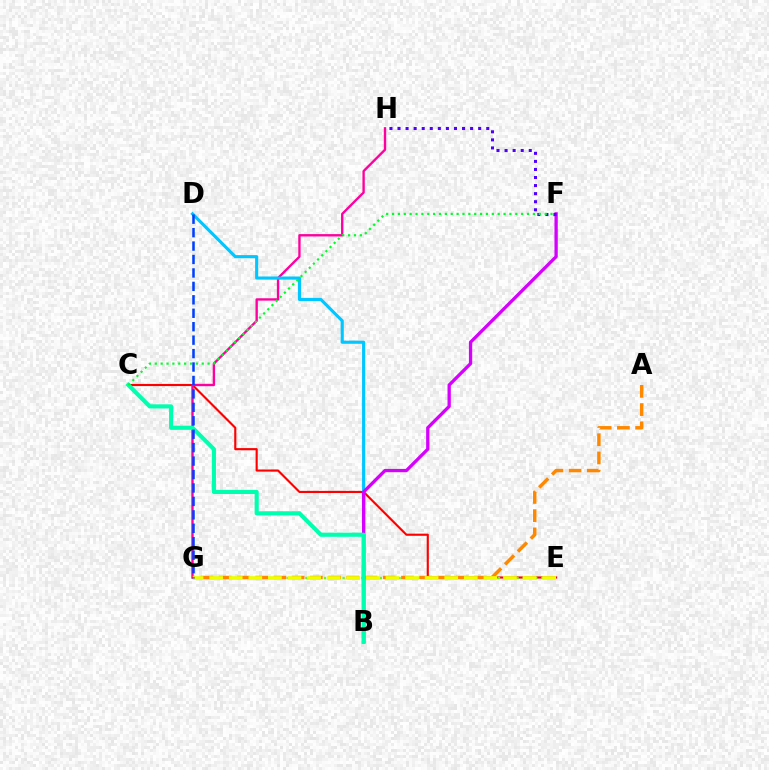{('C', 'E'): [{'color': '#ff0000', 'line_style': 'solid', 'thickness': 1.54}], ('E', 'G'): [{'color': '#66ff00', 'line_style': 'dotted', 'thickness': 1.69}, {'color': '#eeff00', 'line_style': 'dashed', 'thickness': 2.66}], ('G', 'H'): [{'color': '#ff00a0', 'line_style': 'solid', 'thickness': 1.7}], ('B', 'D'): [{'color': '#00c7ff', 'line_style': 'solid', 'thickness': 2.24}], ('B', 'F'): [{'color': '#d600ff', 'line_style': 'solid', 'thickness': 2.37}], ('A', 'G'): [{'color': '#ff8800', 'line_style': 'dashed', 'thickness': 2.48}], ('F', 'H'): [{'color': '#4f00ff', 'line_style': 'dotted', 'thickness': 2.19}], ('B', 'C'): [{'color': '#00ffaf', 'line_style': 'solid', 'thickness': 2.97}], ('D', 'G'): [{'color': '#003fff', 'line_style': 'dashed', 'thickness': 1.83}], ('C', 'F'): [{'color': '#00ff27', 'line_style': 'dotted', 'thickness': 1.59}]}